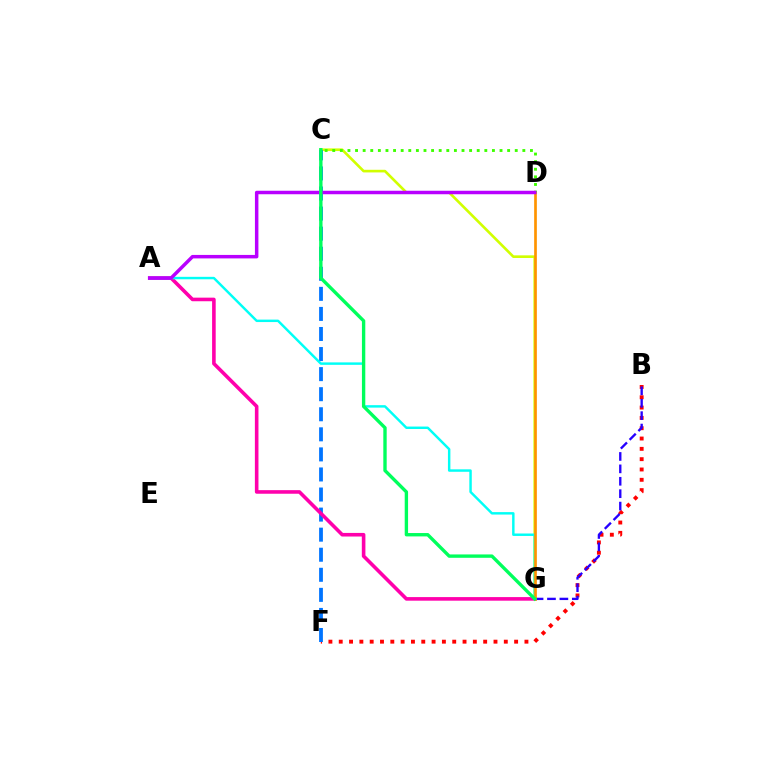{('C', 'G'): [{'color': '#d1ff00', 'line_style': 'solid', 'thickness': 1.9}, {'color': '#00ff5c', 'line_style': 'solid', 'thickness': 2.42}], ('C', 'D'): [{'color': '#3dff00', 'line_style': 'dotted', 'thickness': 2.07}], ('B', 'F'): [{'color': '#ff0000', 'line_style': 'dotted', 'thickness': 2.8}], ('C', 'F'): [{'color': '#0074ff', 'line_style': 'dashed', 'thickness': 2.73}], ('A', 'G'): [{'color': '#ff00ac', 'line_style': 'solid', 'thickness': 2.59}, {'color': '#00fff6', 'line_style': 'solid', 'thickness': 1.76}], ('B', 'G'): [{'color': '#2500ff', 'line_style': 'dashed', 'thickness': 1.69}], ('D', 'G'): [{'color': '#ff9400', 'line_style': 'solid', 'thickness': 1.94}], ('A', 'D'): [{'color': '#b900ff', 'line_style': 'solid', 'thickness': 2.51}]}